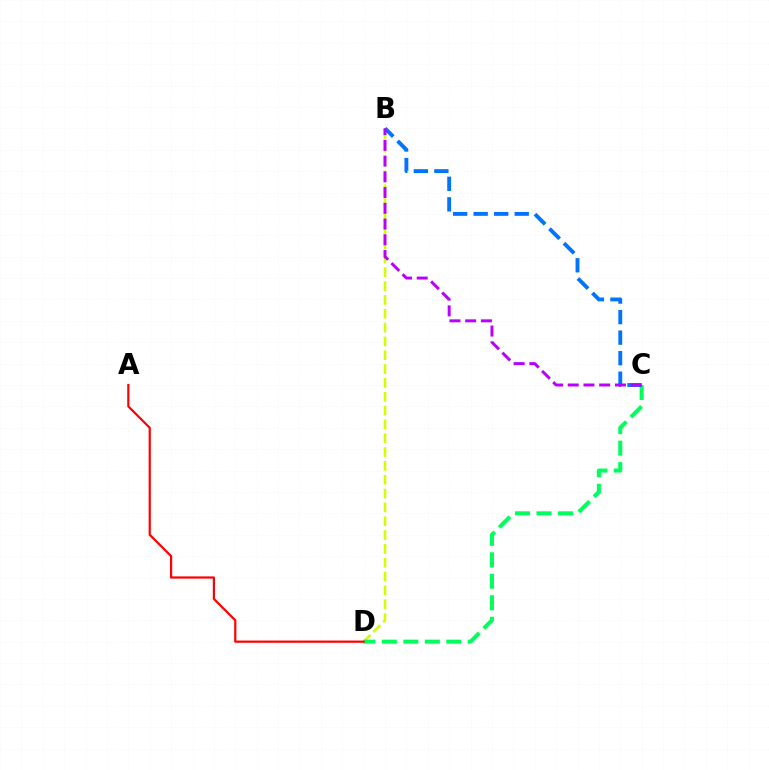{('B', 'D'): [{'color': '#d1ff00', 'line_style': 'dashed', 'thickness': 1.88}], ('C', 'D'): [{'color': '#00ff5c', 'line_style': 'dashed', 'thickness': 2.92}], ('A', 'D'): [{'color': '#ff0000', 'line_style': 'solid', 'thickness': 1.59}], ('B', 'C'): [{'color': '#0074ff', 'line_style': 'dashed', 'thickness': 2.79}, {'color': '#b900ff', 'line_style': 'dashed', 'thickness': 2.14}]}